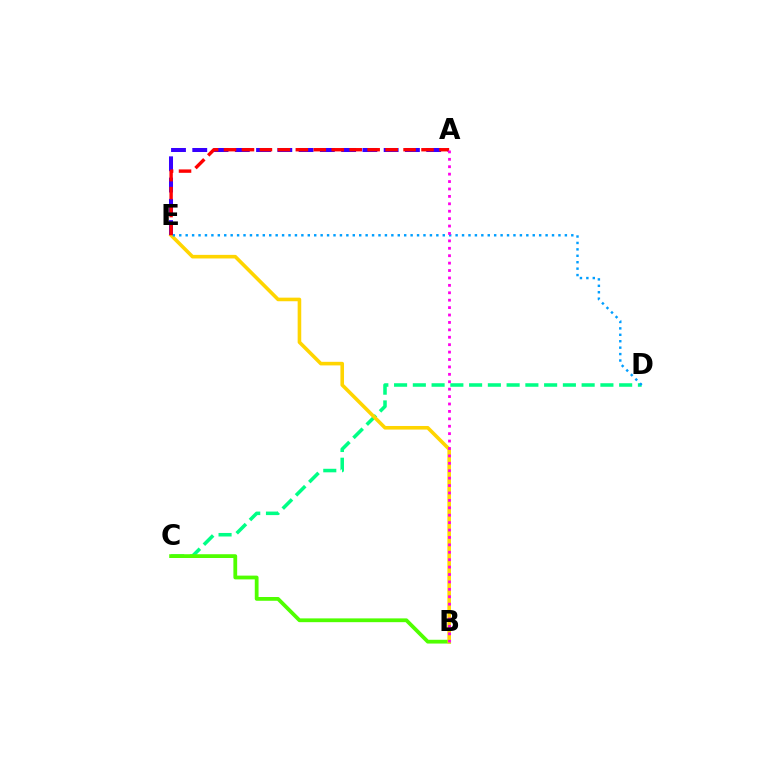{('C', 'D'): [{'color': '#00ff86', 'line_style': 'dashed', 'thickness': 2.55}], ('B', 'C'): [{'color': '#4fff00', 'line_style': 'solid', 'thickness': 2.72}], ('B', 'E'): [{'color': '#ffd500', 'line_style': 'solid', 'thickness': 2.59}], ('A', 'E'): [{'color': '#3700ff', 'line_style': 'dashed', 'thickness': 2.89}, {'color': '#ff0000', 'line_style': 'dashed', 'thickness': 2.44}], ('D', 'E'): [{'color': '#009eff', 'line_style': 'dotted', 'thickness': 1.75}], ('A', 'B'): [{'color': '#ff00ed', 'line_style': 'dotted', 'thickness': 2.01}]}